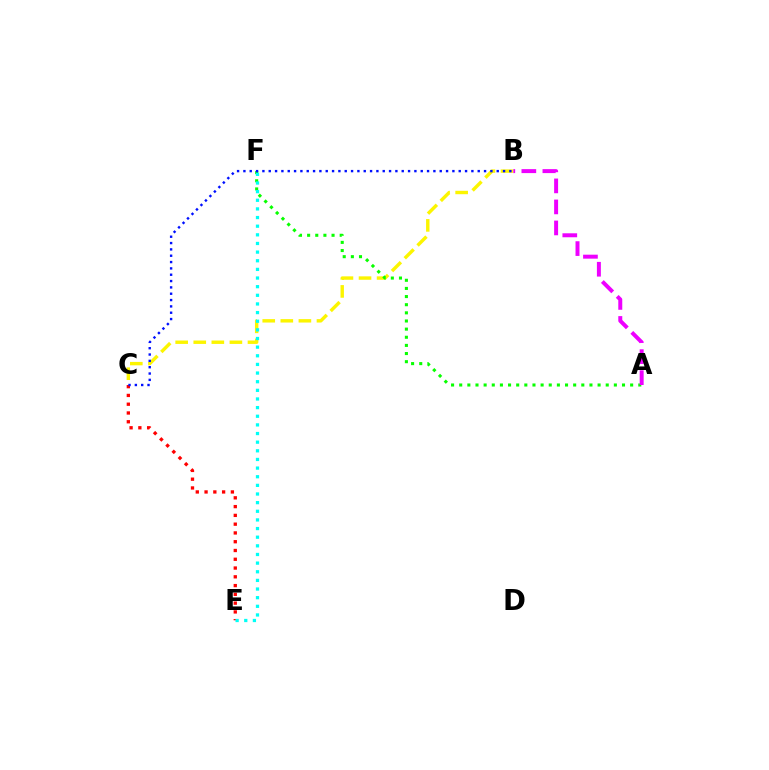{('B', 'C'): [{'color': '#fcf500', 'line_style': 'dashed', 'thickness': 2.46}, {'color': '#0010ff', 'line_style': 'dotted', 'thickness': 1.72}], ('C', 'E'): [{'color': '#ff0000', 'line_style': 'dotted', 'thickness': 2.38}], ('A', 'F'): [{'color': '#08ff00', 'line_style': 'dotted', 'thickness': 2.21}], ('E', 'F'): [{'color': '#00fff6', 'line_style': 'dotted', 'thickness': 2.35}], ('A', 'B'): [{'color': '#ee00ff', 'line_style': 'dashed', 'thickness': 2.86}]}